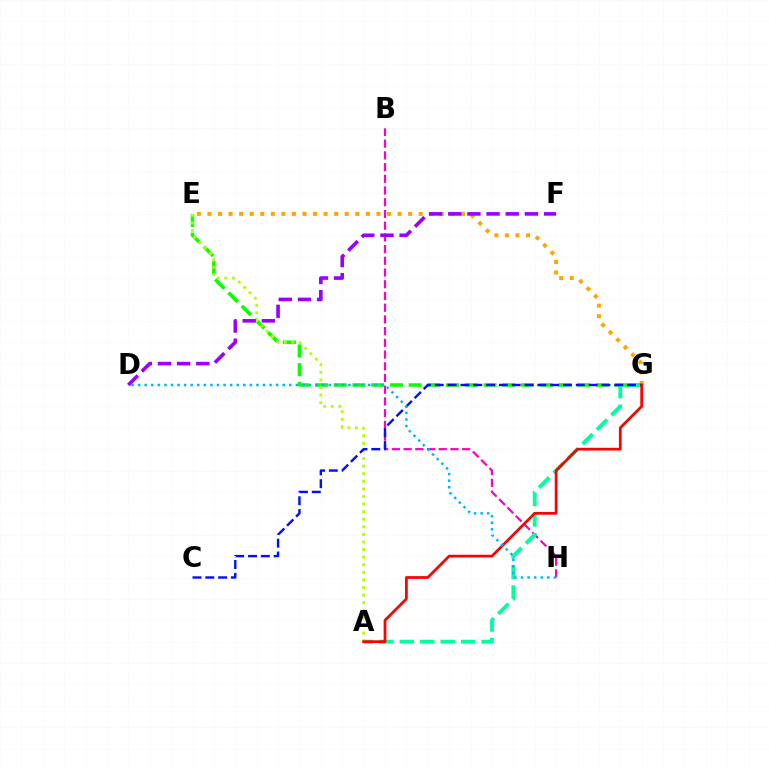{('B', 'H'): [{'color': '#ff00bd', 'line_style': 'dashed', 'thickness': 1.59}], ('E', 'G'): [{'color': '#08ff00', 'line_style': 'dashed', 'thickness': 2.54}, {'color': '#ffa500', 'line_style': 'dotted', 'thickness': 2.87}], ('A', 'G'): [{'color': '#00ff9d', 'line_style': 'dashed', 'thickness': 2.78}, {'color': '#ff0000', 'line_style': 'solid', 'thickness': 1.97}], ('A', 'E'): [{'color': '#b3ff00', 'line_style': 'dotted', 'thickness': 2.06}], ('C', 'G'): [{'color': '#0010ff', 'line_style': 'dashed', 'thickness': 1.74}], ('D', 'F'): [{'color': '#9b00ff', 'line_style': 'dashed', 'thickness': 2.6}], ('D', 'H'): [{'color': '#00b5ff', 'line_style': 'dotted', 'thickness': 1.79}]}